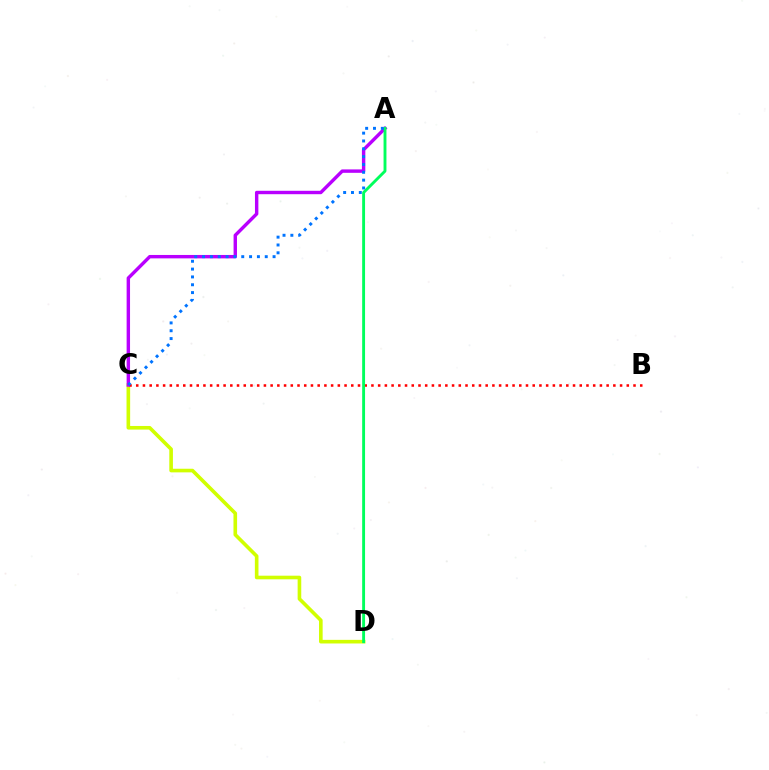{('C', 'D'): [{'color': '#d1ff00', 'line_style': 'solid', 'thickness': 2.61}], ('B', 'C'): [{'color': '#ff0000', 'line_style': 'dotted', 'thickness': 1.83}], ('A', 'C'): [{'color': '#b900ff', 'line_style': 'solid', 'thickness': 2.45}, {'color': '#0074ff', 'line_style': 'dotted', 'thickness': 2.13}], ('A', 'D'): [{'color': '#00ff5c', 'line_style': 'solid', 'thickness': 2.07}]}